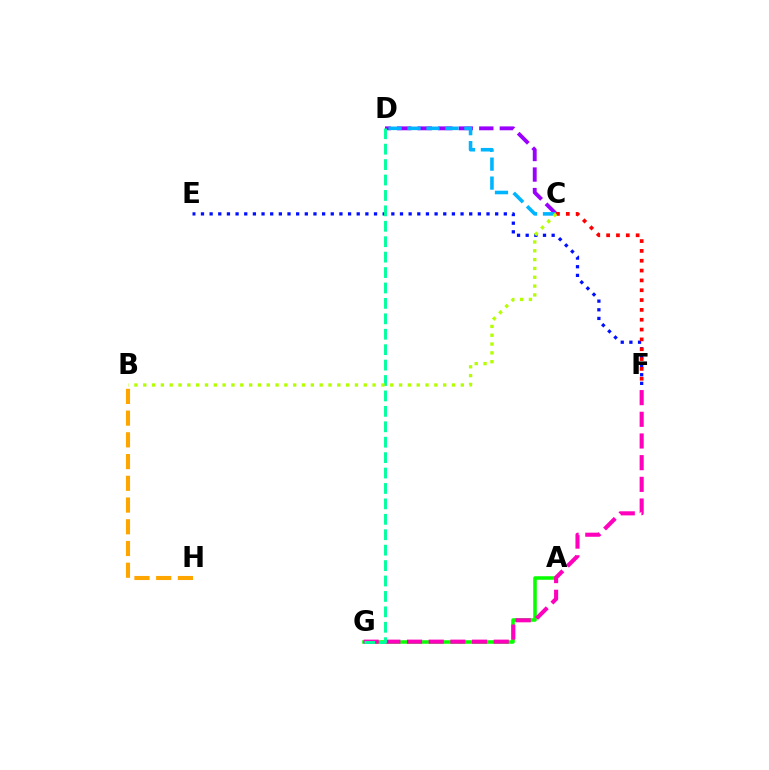{('C', 'D'): [{'color': '#9b00ff', 'line_style': 'dashed', 'thickness': 2.79}, {'color': '#00b5ff', 'line_style': 'dashed', 'thickness': 2.57}], ('A', 'G'): [{'color': '#08ff00', 'line_style': 'solid', 'thickness': 2.55}], ('E', 'F'): [{'color': '#0010ff', 'line_style': 'dotted', 'thickness': 2.35}], ('B', 'H'): [{'color': '#ffa500', 'line_style': 'dashed', 'thickness': 2.95}], ('F', 'G'): [{'color': '#ff00bd', 'line_style': 'dashed', 'thickness': 2.95}], ('C', 'F'): [{'color': '#ff0000', 'line_style': 'dotted', 'thickness': 2.67}], ('D', 'G'): [{'color': '#00ff9d', 'line_style': 'dashed', 'thickness': 2.1}], ('B', 'C'): [{'color': '#b3ff00', 'line_style': 'dotted', 'thickness': 2.4}]}